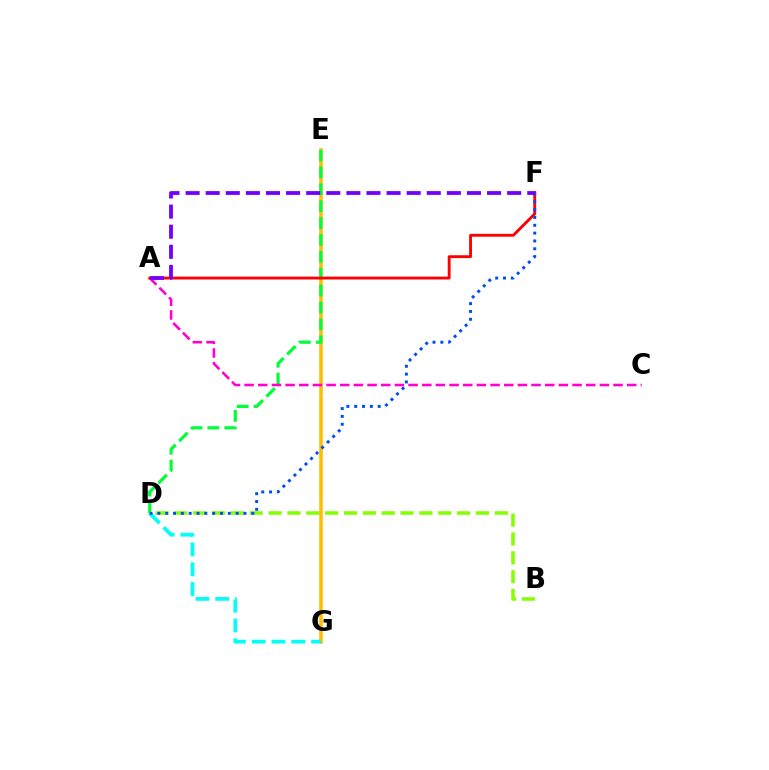{('E', 'G'): [{'color': '#ffbd00', 'line_style': 'solid', 'thickness': 2.56}], ('D', 'G'): [{'color': '#00fff6', 'line_style': 'dashed', 'thickness': 2.69}], ('D', 'E'): [{'color': '#00ff39', 'line_style': 'dashed', 'thickness': 2.29}], ('A', 'C'): [{'color': '#ff00cf', 'line_style': 'dashed', 'thickness': 1.86}], ('A', 'F'): [{'color': '#ff0000', 'line_style': 'solid', 'thickness': 2.06}, {'color': '#7200ff', 'line_style': 'dashed', 'thickness': 2.73}], ('B', 'D'): [{'color': '#84ff00', 'line_style': 'dashed', 'thickness': 2.56}], ('D', 'F'): [{'color': '#004bff', 'line_style': 'dotted', 'thickness': 2.13}]}